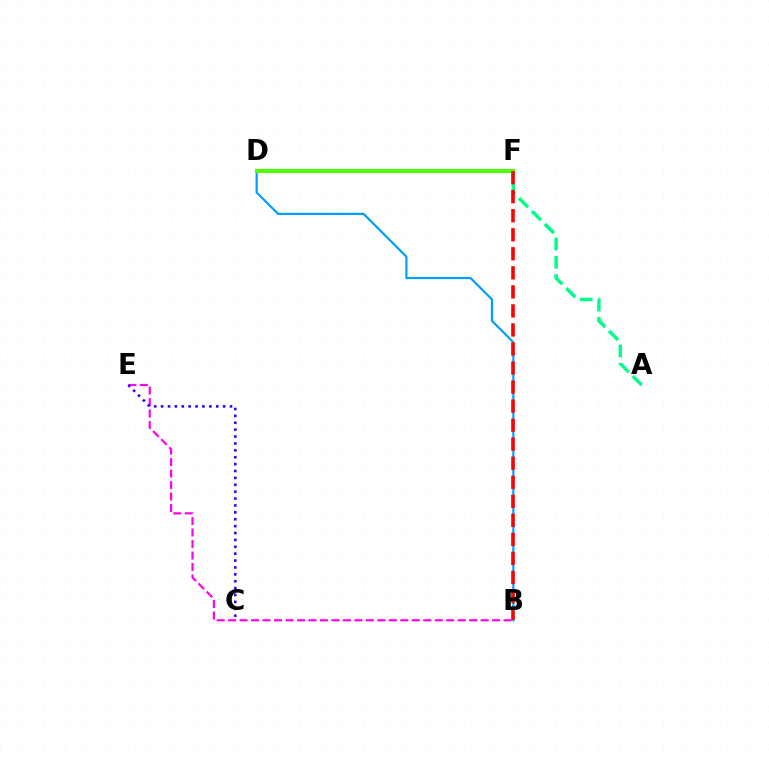{('D', 'F'): [{'color': '#ffd500', 'line_style': 'dotted', 'thickness': 2.59}, {'color': '#4fff00', 'line_style': 'solid', 'thickness': 2.94}], ('B', 'E'): [{'color': '#ff00ed', 'line_style': 'dashed', 'thickness': 1.56}], ('A', 'F'): [{'color': '#00ff86', 'line_style': 'dashed', 'thickness': 2.48}], ('B', 'D'): [{'color': '#009eff', 'line_style': 'solid', 'thickness': 1.57}], ('C', 'E'): [{'color': '#3700ff', 'line_style': 'dotted', 'thickness': 1.87}], ('B', 'F'): [{'color': '#ff0000', 'line_style': 'dashed', 'thickness': 2.59}]}